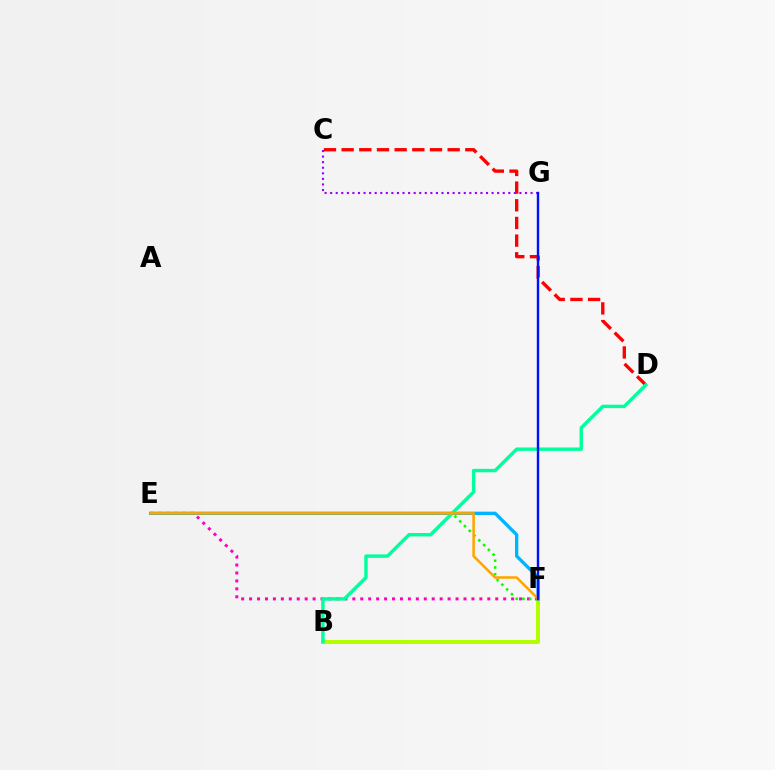{('C', 'G'): [{'color': '#9b00ff', 'line_style': 'dotted', 'thickness': 1.51}], ('E', 'F'): [{'color': '#ff00bd', 'line_style': 'dotted', 'thickness': 2.16}, {'color': '#08ff00', 'line_style': 'dotted', 'thickness': 1.83}, {'color': '#00b5ff', 'line_style': 'solid', 'thickness': 2.41}, {'color': '#ffa500', 'line_style': 'solid', 'thickness': 1.83}], ('B', 'F'): [{'color': '#b3ff00', 'line_style': 'solid', 'thickness': 2.86}], ('C', 'D'): [{'color': '#ff0000', 'line_style': 'dashed', 'thickness': 2.4}], ('B', 'D'): [{'color': '#00ff9d', 'line_style': 'solid', 'thickness': 2.45}], ('F', 'G'): [{'color': '#0010ff', 'line_style': 'solid', 'thickness': 1.73}]}